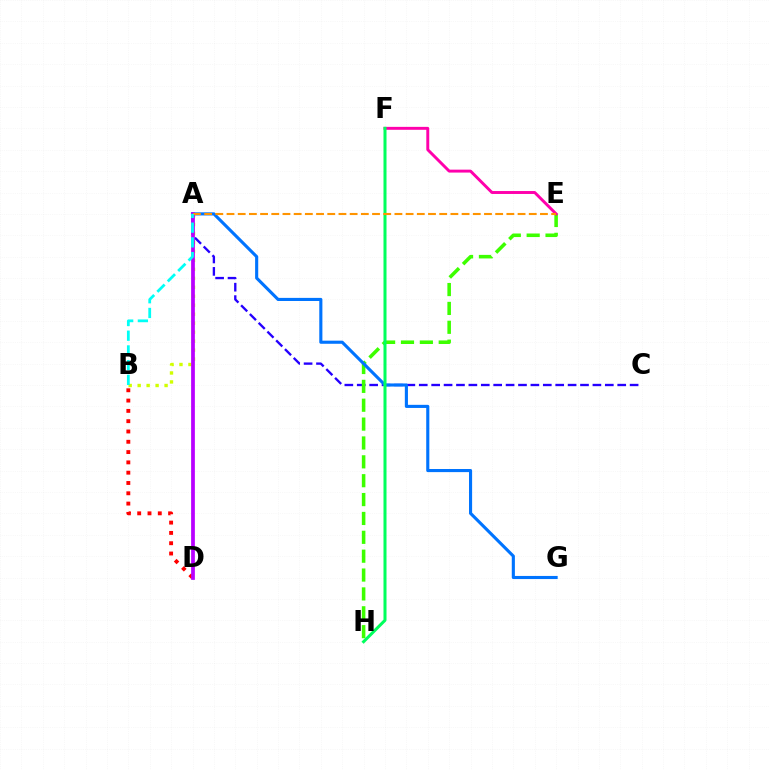{('A', 'C'): [{'color': '#2500ff', 'line_style': 'dashed', 'thickness': 1.68}], ('E', 'H'): [{'color': '#3dff00', 'line_style': 'dashed', 'thickness': 2.56}], ('B', 'D'): [{'color': '#ff0000', 'line_style': 'dotted', 'thickness': 2.8}], ('E', 'F'): [{'color': '#ff00ac', 'line_style': 'solid', 'thickness': 2.11}], ('A', 'G'): [{'color': '#0074ff', 'line_style': 'solid', 'thickness': 2.24}], ('F', 'H'): [{'color': '#00ff5c', 'line_style': 'solid', 'thickness': 2.18}], ('A', 'B'): [{'color': '#d1ff00', 'line_style': 'dotted', 'thickness': 2.44}, {'color': '#00fff6', 'line_style': 'dashed', 'thickness': 2.0}], ('A', 'D'): [{'color': '#b900ff', 'line_style': 'solid', 'thickness': 2.69}], ('A', 'E'): [{'color': '#ff9400', 'line_style': 'dashed', 'thickness': 1.52}]}